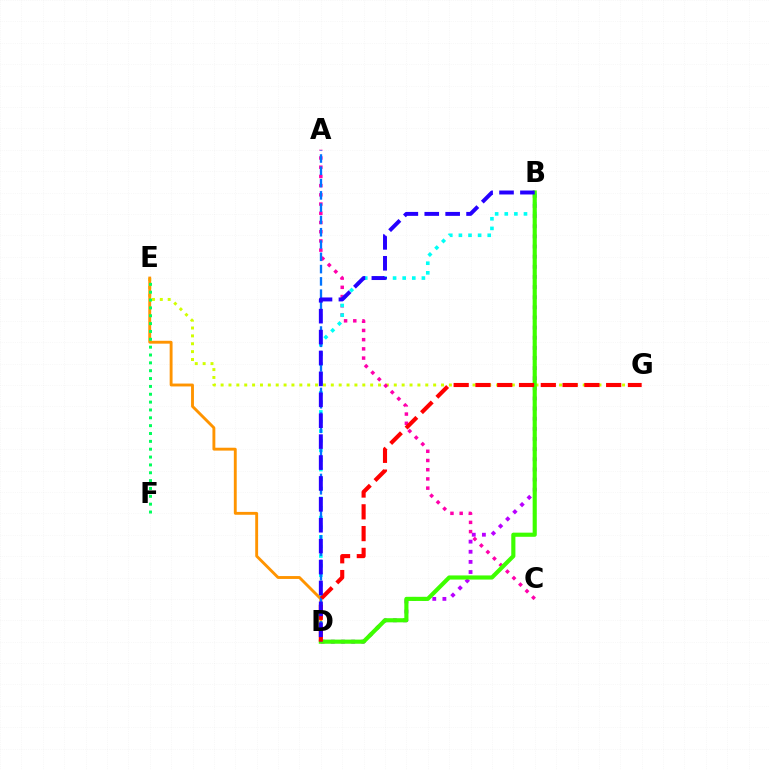{('E', 'G'): [{'color': '#d1ff00', 'line_style': 'dotted', 'thickness': 2.14}], ('B', 'D'): [{'color': '#b900ff', 'line_style': 'dotted', 'thickness': 2.75}, {'color': '#00fff6', 'line_style': 'dotted', 'thickness': 2.61}, {'color': '#3dff00', 'line_style': 'solid', 'thickness': 2.98}, {'color': '#2500ff', 'line_style': 'dashed', 'thickness': 2.84}], ('A', 'C'): [{'color': '#ff00ac', 'line_style': 'dotted', 'thickness': 2.5}], ('D', 'E'): [{'color': '#ff9400', 'line_style': 'solid', 'thickness': 2.07}], ('E', 'F'): [{'color': '#00ff5c', 'line_style': 'dotted', 'thickness': 2.13}], ('A', 'D'): [{'color': '#0074ff', 'line_style': 'dashed', 'thickness': 1.67}], ('D', 'G'): [{'color': '#ff0000', 'line_style': 'dashed', 'thickness': 2.96}]}